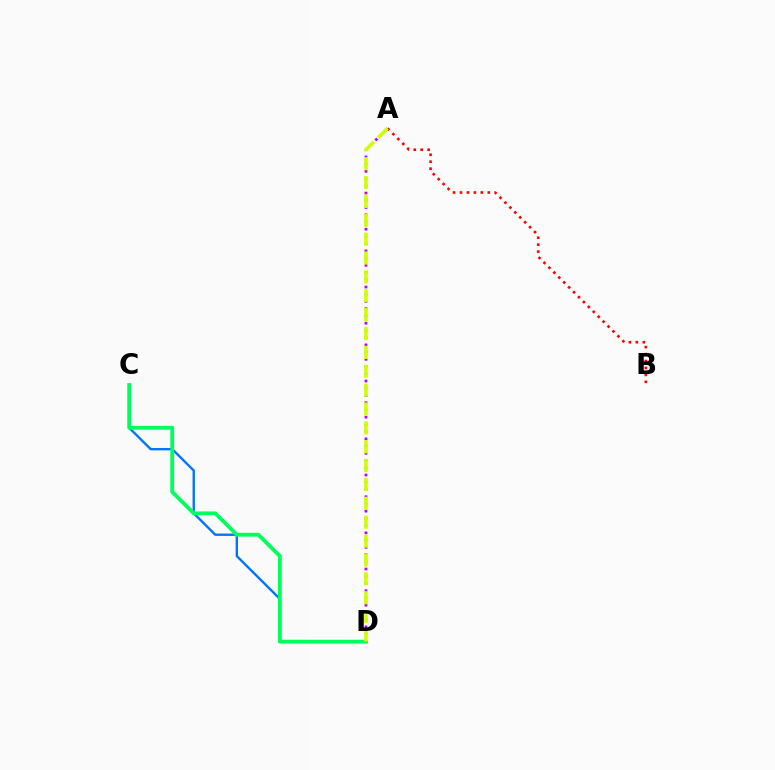{('C', 'D'): [{'color': '#0074ff', 'line_style': 'solid', 'thickness': 1.71}, {'color': '#00ff5c', 'line_style': 'solid', 'thickness': 2.74}], ('A', 'B'): [{'color': '#ff0000', 'line_style': 'dotted', 'thickness': 1.89}], ('A', 'D'): [{'color': '#b900ff', 'line_style': 'dotted', 'thickness': 1.96}, {'color': '#d1ff00', 'line_style': 'dashed', 'thickness': 2.56}]}